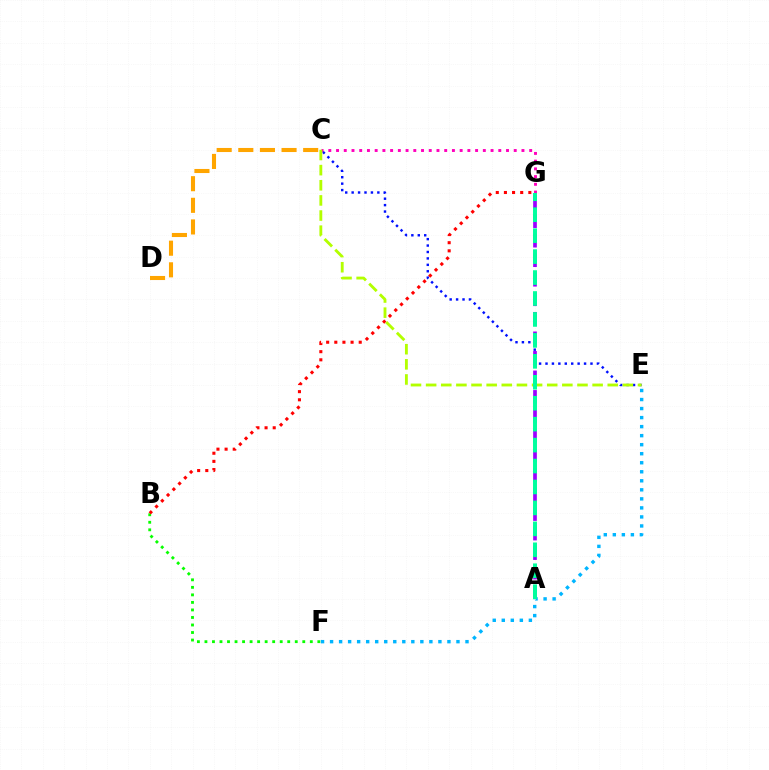{('C', 'G'): [{'color': '#ff00bd', 'line_style': 'dotted', 'thickness': 2.1}], ('C', 'E'): [{'color': '#0010ff', 'line_style': 'dotted', 'thickness': 1.75}, {'color': '#b3ff00', 'line_style': 'dashed', 'thickness': 2.06}], ('B', 'F'): [{'color': '#08ff00', 'line_style': 'dotted', 'thickness': 2.04}], ('E', 'F'): [{'color': '#00b5ff', 'line_style': 'dotted', 'thickness': 2.45}], ('B', 'G'): [{'color': '#ff0000', 'line_style': 'dotted', 'thickness': 2.21}], ('C', 'D'): [{'color': '#ffa500', 'line_style': 'dashed', 'thickness': 2.94}], ('A', 'G'): [{'color': '#9b00ff', 'line_style': 'dashed', 'thickness': 2.65}, {'color': '#00ff9d', 'line_style': 'dashed', 'thickness': 2.85}]}